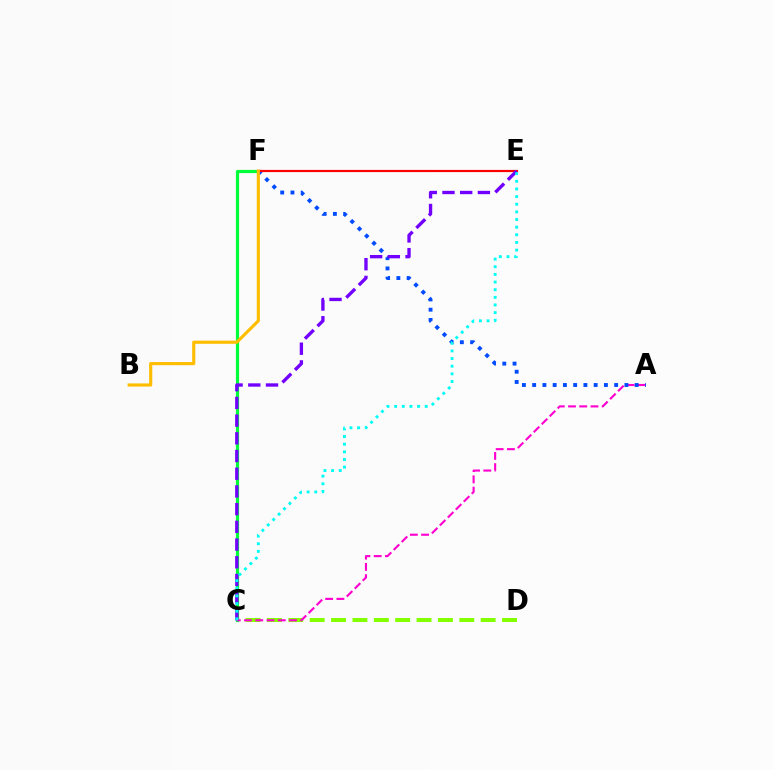{('C', 'D'): [{'color': '#84ff00', 'line_style': 'dashed', 'thickness': 2.9}], ('C', 'F'): [{'color': '#00ff39', 'line_style': 'solid', 'thickness': 2.3}], ('A', 'C'): [{'color': '#ff00cf', 'line_style': 'dashed', 'thickness': 1.53}], ('A', 'F'): [{'color': '#004bff', 'line_style': 'dotted', 'thickness': 2.79}], ('E', 'F'): [{'color': '#ff0000', 'line_style': 'solid', 'thickness': 1.57}], ('B', 'F'): [{'color': '#ffbd00', 'line_style': 'solid', 'thickness': 2.26}], ('C', 'E'): [{'color': '#7200ff', 'line_style': 'dashed', 'thickness': 2.41}, {'color': '#00fff6', 'line_style': 'dotted', 'thickness': 2.08}]}